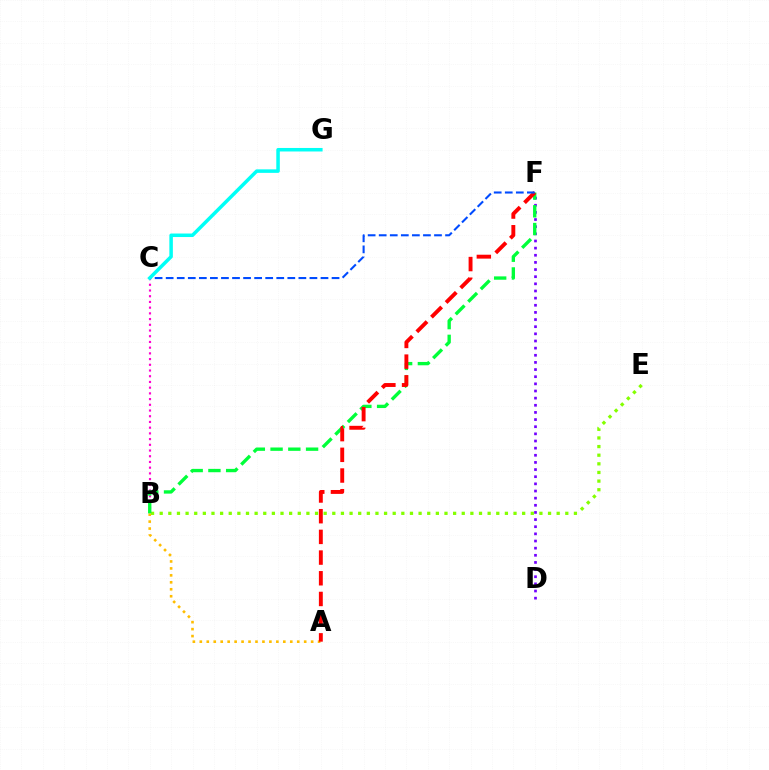{('D', 'F'): [{'color': '#7200ff', 'line_style': 'dotted', 'thickness': 1.94}], ('B', 'E'): [{'color': '#84ff00', 'line_style': 'dotted', 'thickness': 2.34}], ('B', 'C'): [{'color': '#ff00cf', 'line_style': 'dotted', 'thickness': 1.55}], ('A', 'B'): [{'color': '#ffbd00', 'line_style': 'dotted', 'thickness': 1.89}], ('B', 'F'): [{'color': '#00ff39', 'line_style': 'dashed', 'thickness': 2.41}], ('A', 'F'): [{'color': '#ff0000', 'line_style': 'dashed', 'thickness': 2.81}], ('C', 'F'): [{'color': '#004bff', 'line_style': 'dashed', 'thickness': 1.5}], ('C', 'G'): [{'color': '#00fff6', 'line_style': 'solid', 'thickness': 2.53}]}